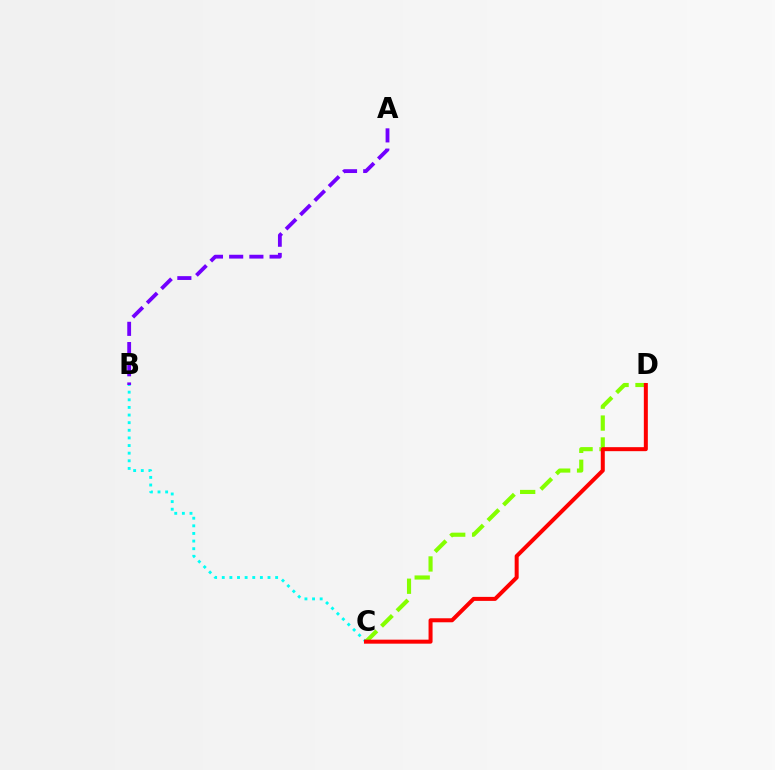{('B', 'C'): [{'color': '#00fff6', 'line_style': 'dotted', 'thickness': 2.07}], ('C', 'D'): [{'color': '#84ff00', 'line_style': 'dashed', 'thickness': 2.98}, {'color': '#ff0000', 'line_style': 'solid', 'thickness': 2.88}], ('A', 'B'): [{'color': '#7200ff', 'line_style': 'dashed', 'thickness': 2.75}]}